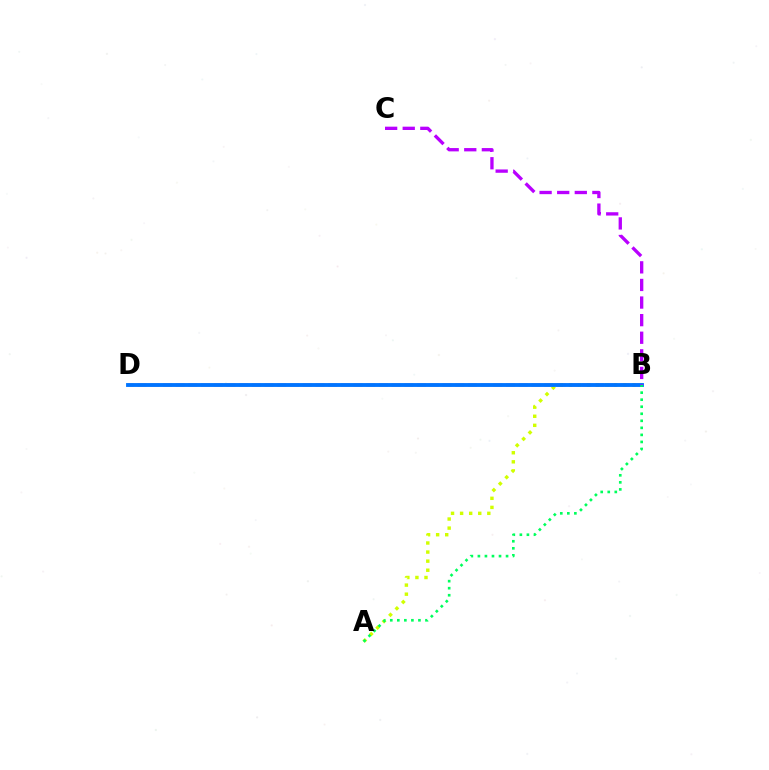{('A', 'B'): [{'color': '#d1ff00', 'line_style': 'dotted', 'thickness': 2.46}, {'color': '#00ff5c', 'line_style': 'dotted', 'thickness': 1.91}], ('B', 'D'): [{'color': '#ff0000', 'line_style': 'dashed', 'thickness': 1.73}, {'color': '#0074ff', 'line_style': 'solid', 'thickness': 2.77}], ('B', 'C'): [{'color': '#b900ff', 'line_style': 'dashed', 'thickness': 2.39}]}